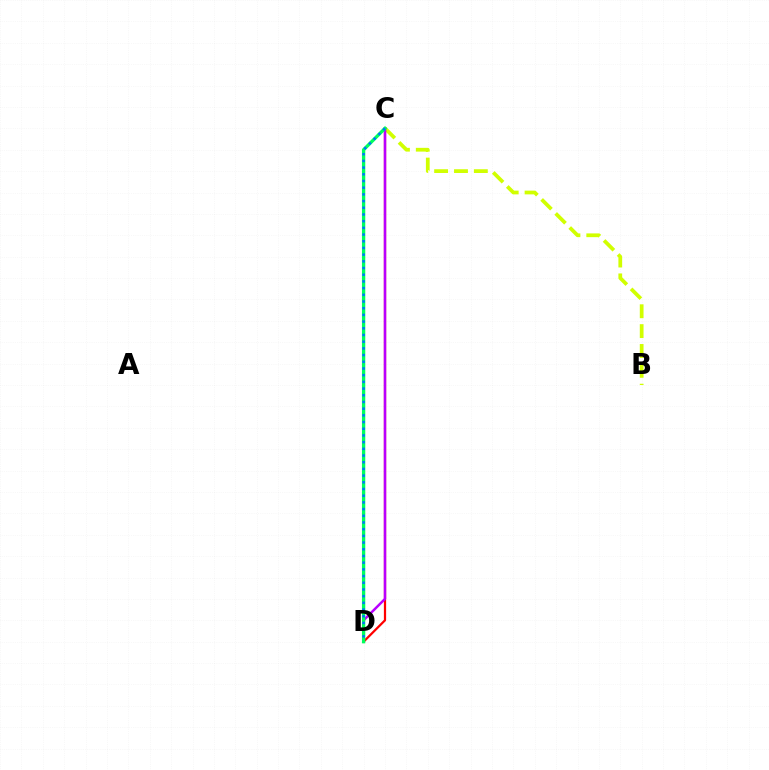{('B', 'C'): [{'color': '#d1ff00', 'line_style': 'dashed', 'thickness': 2.7}], ('C', 'D'): [{'color': '#ff0000', 'line_style': 'solid', 'thickness': 1.61}, {'color': '#b900ff', 'line_style': 'solid', 'thickness': 1.78}, {'color': '#00ff5c', 'line_style': 'solid', 'thickness': 2.39}, {'color': '#0074ff', 'line_style': 'dotted', 'thickness': 1.82}]}